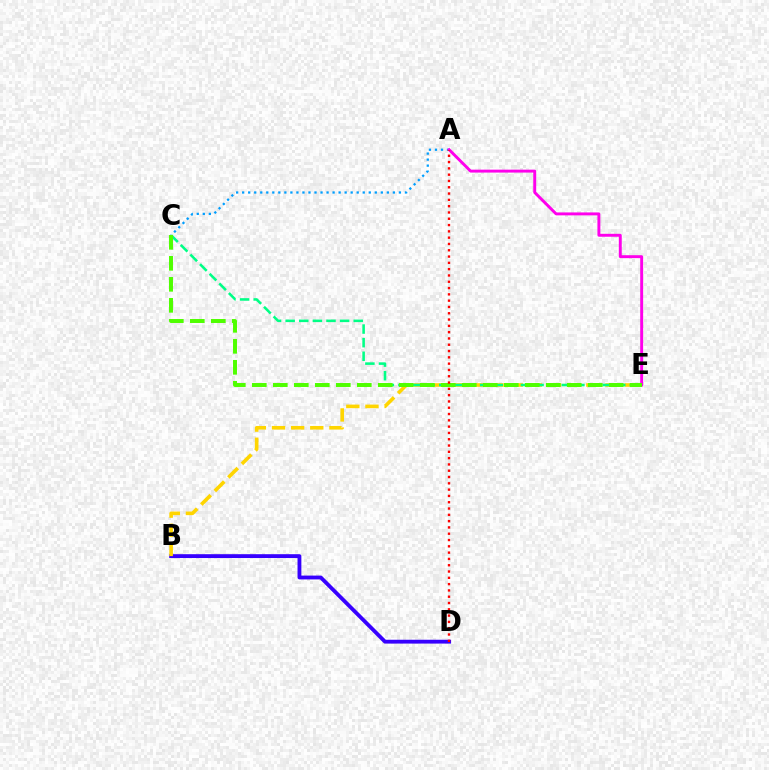{('B', 'D'): [{'color': '#3700ff', 'line_style': 'solid', 'thickness': 2.76}], ('B', 'E'): [{'color': '#ffd500', 'line_style': 'dashed', 'thickness': 2.6}], ('A', 'C'): [{'color': '#009eff', 'line_style': 'dotted', 'thickness': 1.64}], ('C', 'E'): [{'color': '#00ff86', 'line_style': 'dashed', 'thickness': 1.85}, {'color': '#4fff00', 'line_style': 'dashed', 'thickness': 2.85}], ('A', 'E'): [{'color': '#ff00ed', 'line_style': 'solid', 'thickness': 2.11}], ('A', 'D'): [{'color': '#ff0000', 'line_style': 'dotted', 'thickness': 1.71}]}